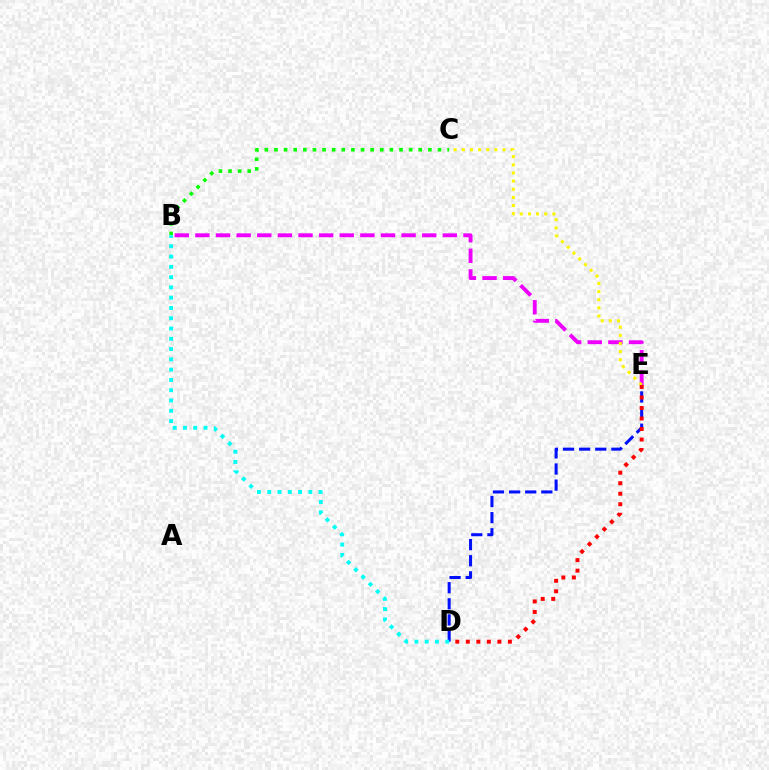{('B', 'E'): [{'color': '#ee00ff', 'line_style': 'dashed', 'thickness': 2.8}], ('B', 'C'): [{'color': '#08ff00', 'line_style': 'dotted', 'thickness': 2.61}], ('C', 'E'): [{'color': '#fcf500', 'line_style': 'dotted', 'thickness': 2.21}], ('D', 'E'): [{'color': '#0010ff', 'line_style': 'dashed', 'thickness': 2.19}, {'color': '#ff0000', 'line_style': 'dotted', 'thickness': 2.86}], ('B', 'D'): [{'color': '#00fff6', 'line_style': 'dotted', 'thickness': 2.79}]}